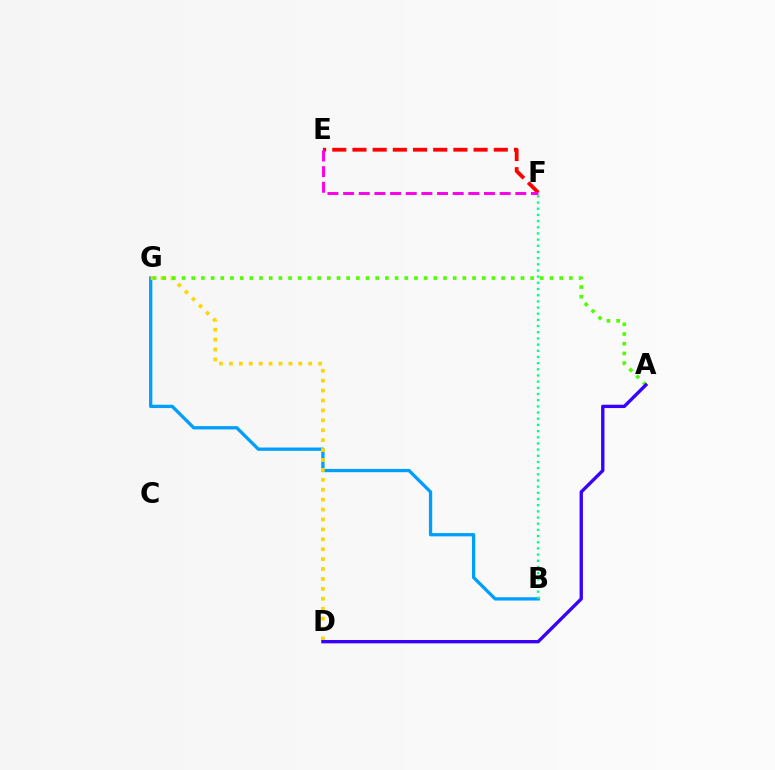{('E', 'F'): [{'color': '#ff0000', 'line_style': 'dashed', 'thickness': 2.74}, {'color': '#ff00ed', 'line_style': 'dashed', 'thickness': 2.13}], ('B', 'G'): [{'color': '#009eff', 'line_style': 'solid', 'thickness': 2.37}], ('B', 'F'): [{'color': '#00ff86', 'line_style': 'dotted', 'thickness': 1.68}], ('D', 'G'): [{'color': '#ffd500', 'line_style': 'dotted', 'thickness': 2.69}], ('A', 'G'): [{'color': '#4fff00', 'line_style': 'dotted', 'thickness': 2.63}], ('A', 'D'): [{'color': '#3700ff', 'line_style': 'solid', 'thickness': 2.4}]}